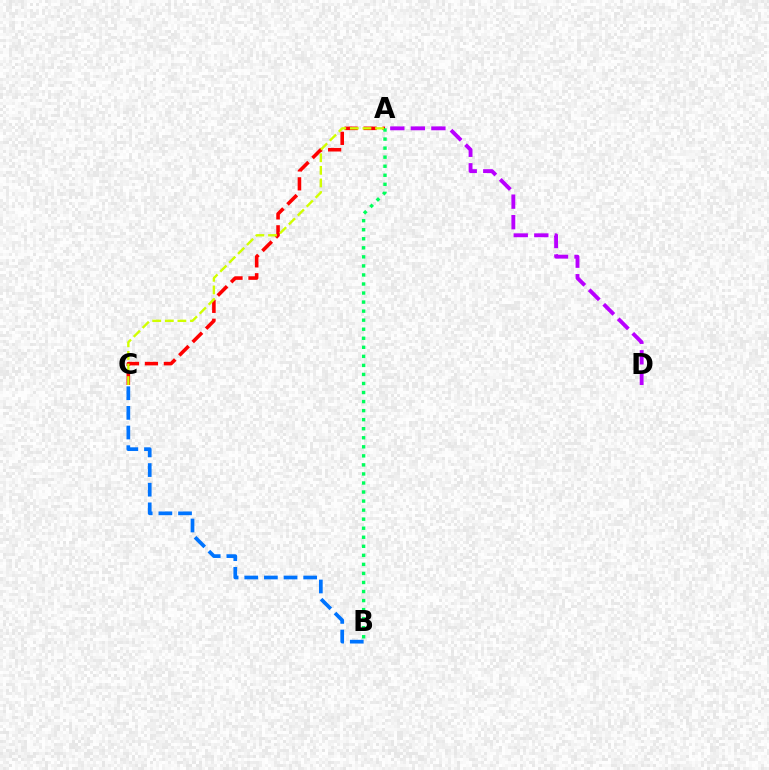{('A', 'C'): [{'color': '#ff0000', 'line_style': 'dashed', 'thickness': 2.57}, {'color': '#d1ff00', 'line_style': 'dashed', 'thickness': 1.71}], ('B', 'C'): [{'color': '#0074ff', 'line_style': 'dashed', 'thickness': 2.67}], ('A', 'B'): [{'color': '#00ff5c', 'line_style': 'dotted', 'thickness': 2.46}], ('A', 'D'): [{'color': '#b900ff', 'line_style': 'dashed', 'thickness': 2.79}]}